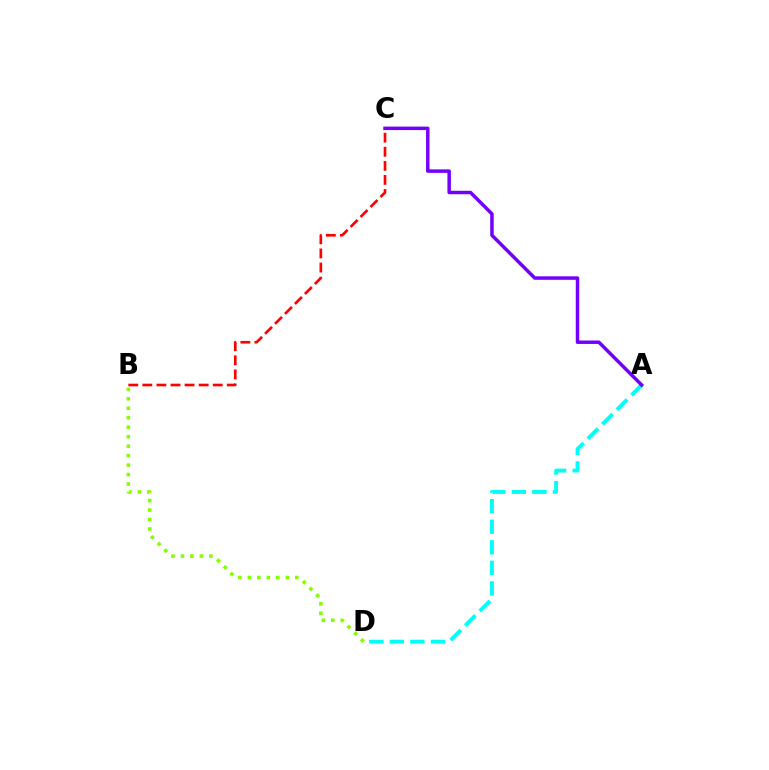{('B', 'D'): [{'color': '#84ff00', 'line_style': 'dotted', 'thickness': 2.57}], ('A', 'D'): [{'color': '#00fff6', 'line_style': 'dashed', 'thickness': 2.79}], ('A', 'C'): [{'color': '#7200ff', 'line_style': 'solid', 'thickness': 2.51}], ('B', 'C'): [{'color': '#ff0000', 'line_style': 'dashed', 'thickness': 1.91}]}